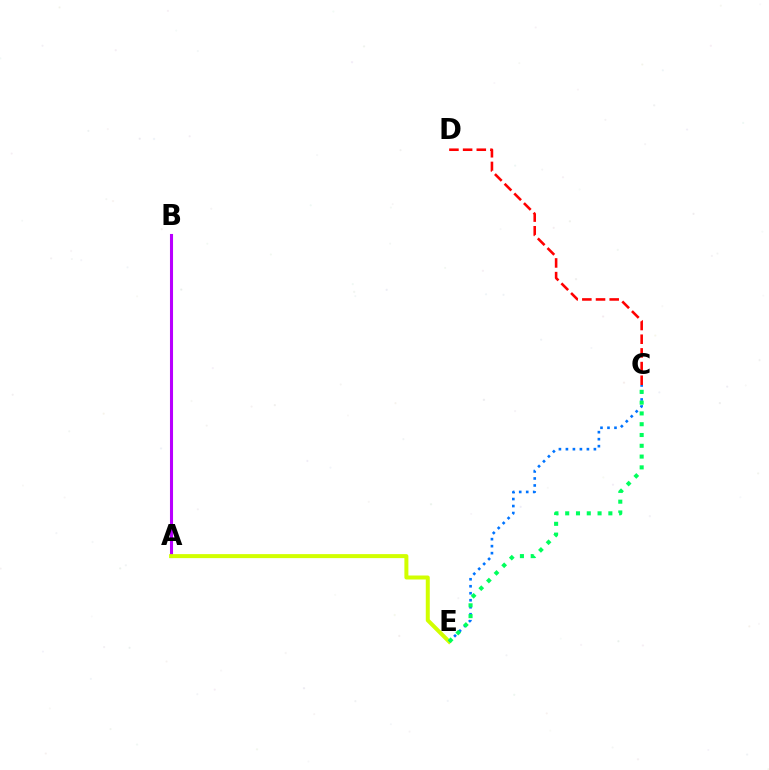{('A', 'B'): [{'color': '#b900ff', 'line_style': 'solid', 'thickness': 2.21}], ('A', 'E'): [{'color': '#d1ff00', 'line_style': 'solid', 'thickness': 2.88}], ('C', 'D'): [{'color': '#ff0000', 'line_style': 'dashed', 'thickness': 1.86}], ('C', 'E'): [{'color': '#0074ff', 'line_style': 'dotted', 'thickness': 1.9}, {'color': '#00ff5c', 'line_style': 'dotted', 'thickness': 2.93}]}